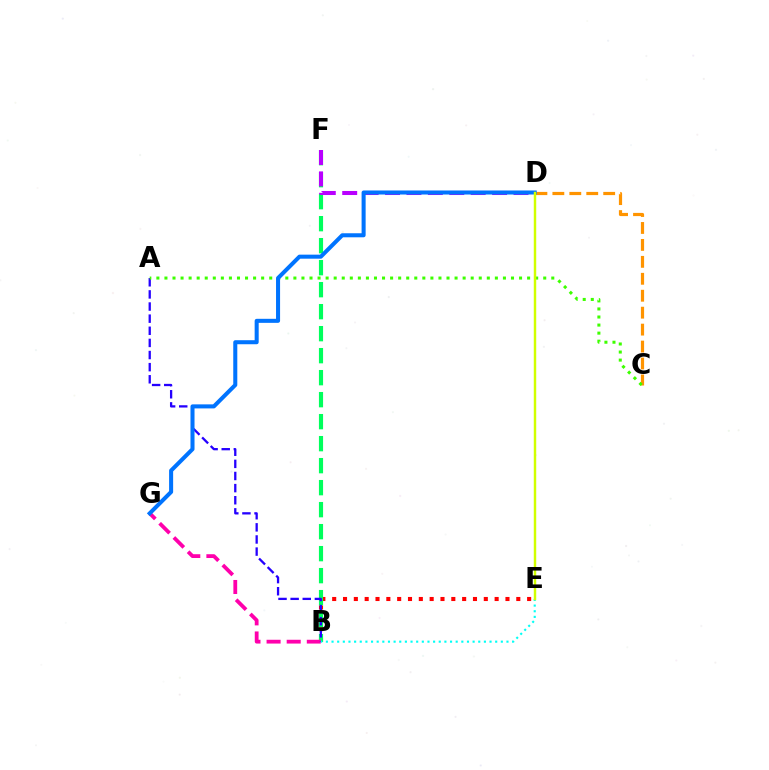{('B', 'E'): [{'color': '#ff0000', 'line_style': 'dotted', 'thickness': 2.94}, {'color': '#00fff6', 'line_style': 'dotted', 'thickness': 1.53}], ('B', 'F'): [{'color': '#00ff5c', 'line_style': 'dashed', 'thickness': 2.99}], ('C', 'D'): [{'color': '#ff9400', 'line_style': 'dashed', 'thickness': 2.3}], ('B', 'G'): [{'color': '#ff00ac', 'line_style': 'dashed', 'thickness': 2.73}], ('A', 'B'): [{'color': '#2500ff', 'line_style': 'dashed', 'thickness': 1.65}], ('A', 'C'): [{'color': '#3dff00', 'line_style': 'dotted', 'thickness': 2.19}], ('D', 'F'): [{'color': '#b900ff', 'line_style': 'dashed', 'thickness': 2.91}], ('D', 'G'): [{'color': '#0074ff', 'line_style': 'solid', 'thickness': 2.91}], ('D', 'E'): [{'color': '#d1ff00', 'line_style': 'solid', 'thickness': 1.76}]}